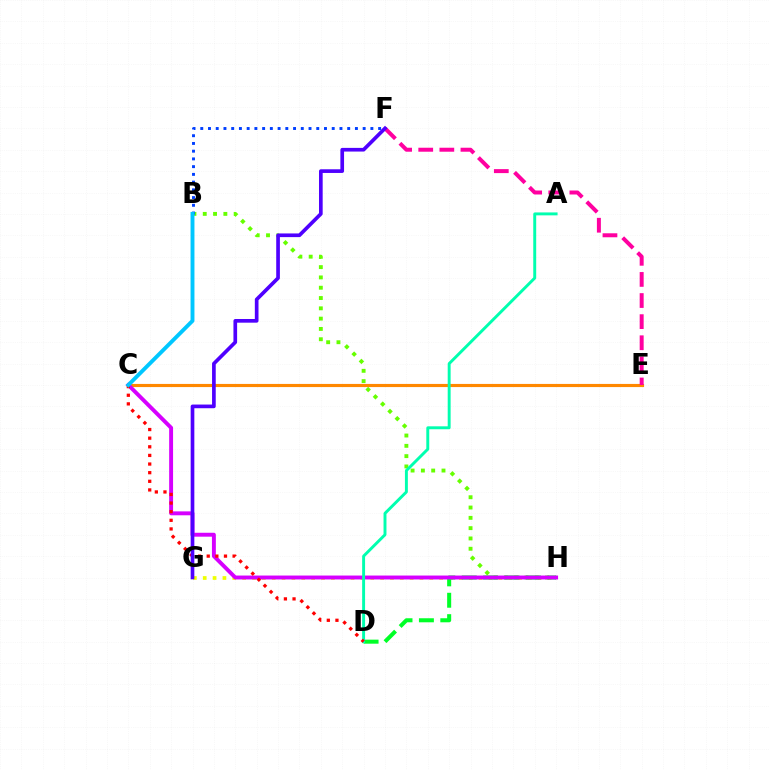{('G', 'H'): [{'color': '#eeff00', 'line_style': 'dotted', 'thickness': 2.68}], ('C', 'E'): [{'color': '#ff8800', 'line_style': 'solid', 'thickness': 2.26}], ('B', 'H'): [{'color': '#66ff00', 'line_style': 'dotted', 'thickness': 2.8}], ('B', 'F'): [{'color': '#003fff', 'line_style': 'dotted', 'thickness': 2.1}], ('D', 'H'): [{'color': '#00ff27', 'line_style': 'dashed', 'thickness': 2.91}], ('C', 'H'): [{'color': '#d600ff', 'line_style': 'solid', 'thickness': 2.82}], ('E', 'F'): [{'color': '#ff00a0', 'line_style': 'dashed', 'thickness': 2.87}], ('A', 'D'): [{'color': '#00ffaf', 'line_style': 'solid', 'thickness': 2.11}], ('C', 'D'): [{'color': '#ff0000', 'line_style': 'dotted', 'thickness': 2.34}], ('F', 'G'): [{'color': '#4f00ff', 'line_style': 'solid', 'thickness': 2.65}], ('B', 'C'): [{'color': '#00c7ff', 'line_style': 'solid', 'thickness': 2.81}]}